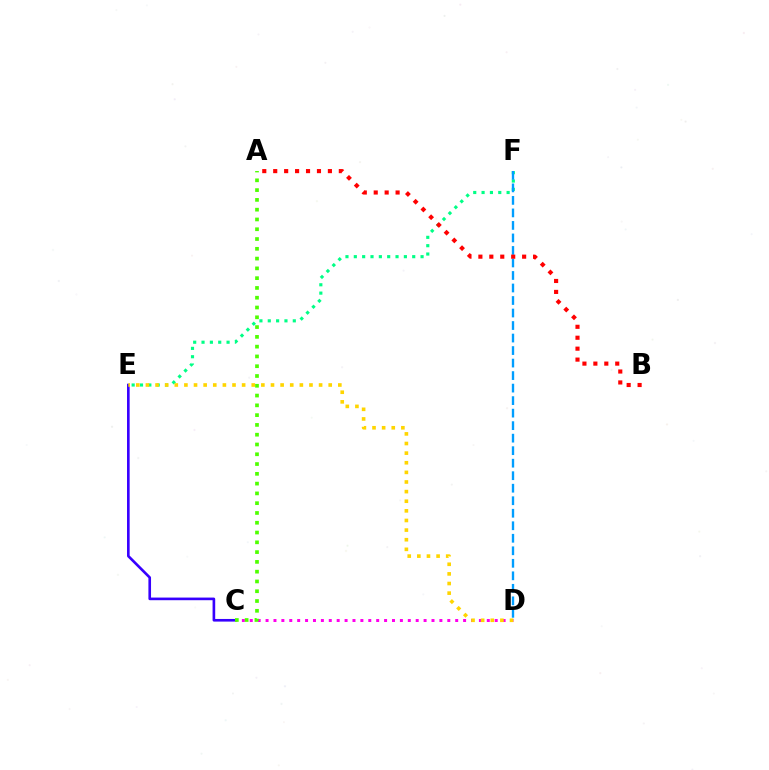{('C', 'E'): [{'color': '#3700ff', 'line_style': 'solid', 'thickness': 1.9}], ('C', 'D'): [{'color': '#ff00ed', 'line_style': 'dotted', 'thickness': 2.15}], ('E', 'F'): [{'color': '#00ff86', 'line_style': 'dotted', 'thickness': 2.27}], ('D', 'E'): [{'color': '#ffd500', 'line_style': 'dotted', 'thickness': 2.61}], ('D', 'F'): [{'color': '#009eff', 'line_style': 'dashed', 'thickness': 1.7}], ('A', 'B'): [{'color': '#ff0000', 'line_style': 'dotted', 'thickness': 2.97}], ('A', 'C'): [{'color': '#4fff00', 'line_style': 'dotted', 'thickness': 2.66}]}